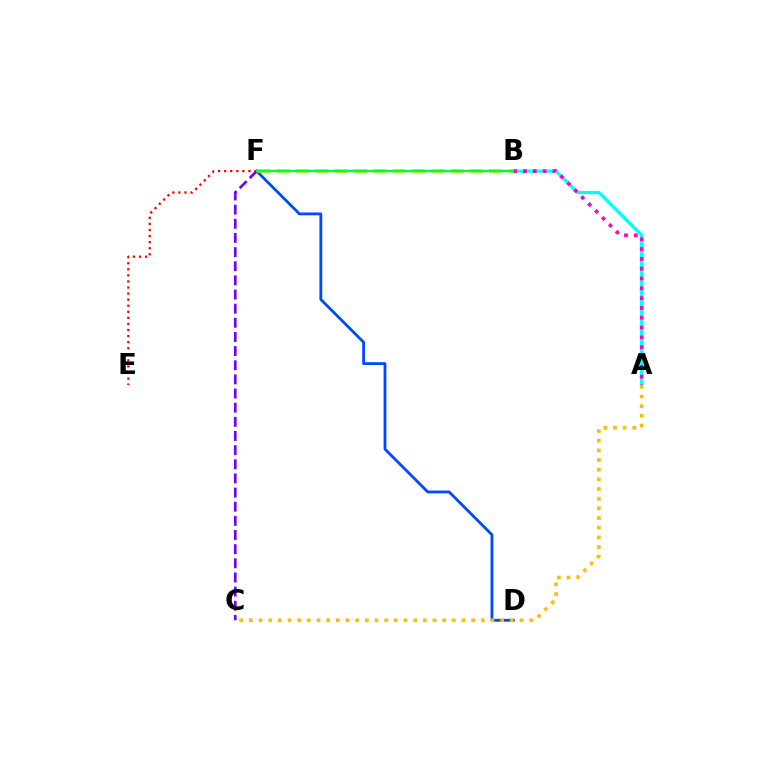{('A', 'B'): [{'color': '#00fff6', 'line_style': 'solid', 'thickness': 2.36}, {'color': '#ff00cf', 'line_style': 'dotted', 'thickness': 2.67}], ('E', 'F'): [{'color': '#ff0000', 'line_style': 'dotted', 'thickness': 1.65}], ('D', 'F'): [{'color': '#004bff', 'line_style': 'solid', 'thickness': 2.03}], ('A', 'C'): [{'color': '#ffbd00', 'line_style': 'dotted', 'thickness': 2.63}], ('B', 'F'): [{'color': '#84ff00', 'line_style': 'dashed', 'thickness': 2.63}, {'color': '#00ff39', 'line_style': 'solid', 'thickness': 1.58}], ('C', 'F'): [{'color': '#7200ff', 'line_style': 'dashed', 'thickness': 1.92}]}